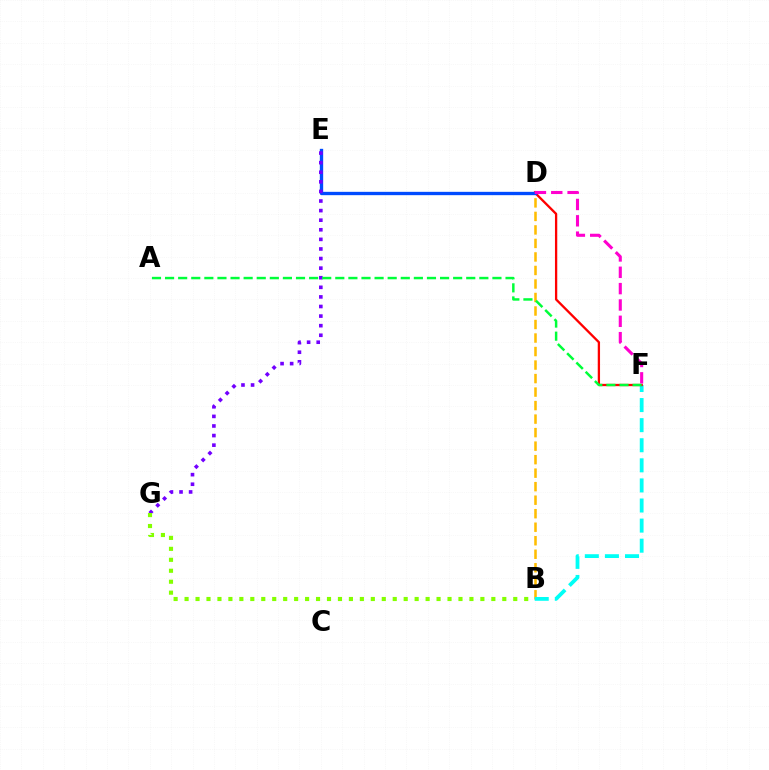{('B', 'D'): [{'color': '#ffbd00', 'line_style': 'dashed', 'thickness': 1.84}], ('B', 'F'): [{'color': '#00fff6', 'line_style': 'dashed', 'thickness': 2.73}], ('D', 'F'): [{'color': '#ff0000', 'line_style': 'solid', 'thickness': 1.66}, {'color': '#ff00cf', 'line_style': 'dashed', 'thickness': 2.22}], ('D', 'E'): [{'color': '#004bff', 'line_style': 'solid', 'thickness': 2.4}], ('E', 'G'): [{'color': '#7200ff', 'line_style': 'dotted', 'thickness': 2.61}], ('B', 'G'): [{'color': '#84ff00', 'line_style': 'dotted', 'thickness': 2.98}], ('A', 'F'): [{'color': '#00ff39', 'line_style': 'dashed', 'thickness': 1.78}]}